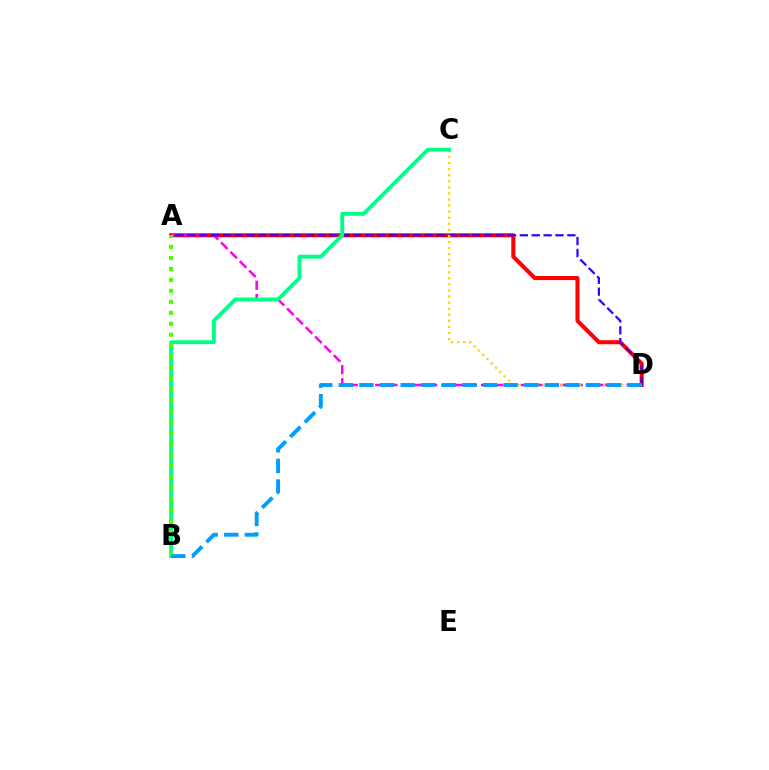{('A', 'D'): [{'color': '#ff0000', 'line_style': 'solid', 'thickness': 2.93}, {'color': '#ff00ed', 'line_style': 'dashed', 'thickness': 1.8}, {'color': '#3700ff', 'line_style': 'dashed', 'thickness': 1.61}], ('C', 'D'): [{'color': '#ffd500', 'line_style': 'dotted', 'thickness': 1.65}], ('B', 'C'): [{'color': '#00ff86', 'line_style': 'solid', 'thickness': 2.78}], ('A', 'B'): [{'color': '#4fff00', 'line_style': 'dotted', 'thickness': 2.98}], ('B', 'D'): [{'color': '#009eff', 'line_style': 'dashed', 'thickness': 2.8}]}